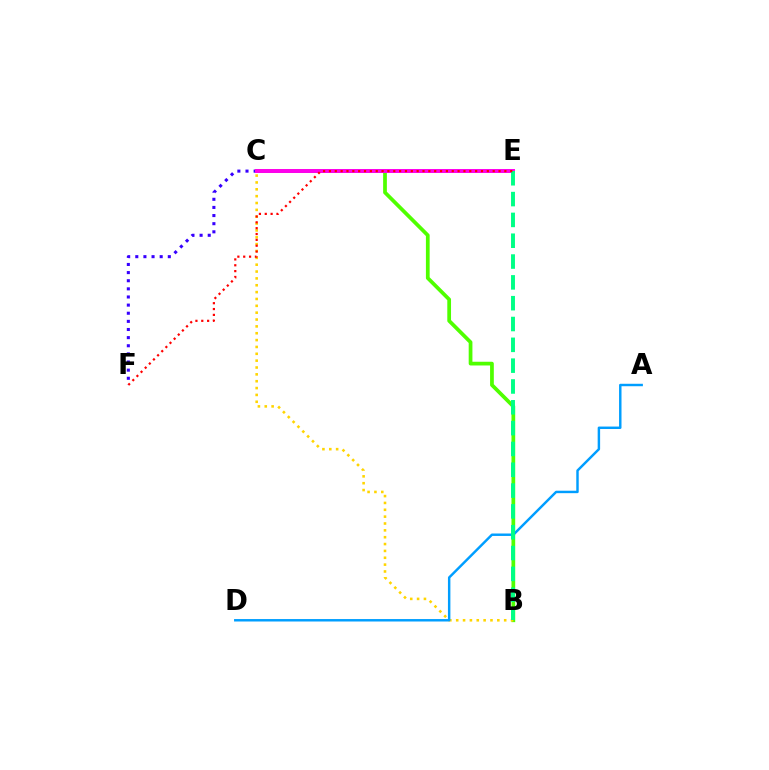{('B', 'C'): [{'color': '#4fff00', 'line_style': 'solid', 'thickness': 2.69}, {'color': '#ffd500', 'line_style': 'dotted', 'thickness': 1.86}], ('C', 'F'): [{'color': '#3700ff', 'line_style': 'dotted', 'thickness': 2.21}], ('C', 'E'): [{'color': '#ff00ed', 'line_style': 'solid', 'thickness': 2.85}], ('A', 'D'): [{'color': '#009eff', 'line_style': 'solid', 'thickness': 1.76}], ('B', 'E'): [{'color': '#00ff86', 'line_style': 'dashed', 'thickness': 2.83}], ('E', 'F'): [{'color': '#ff0000', 'line_style': 'dotted', 'thickness': 1.59}]}